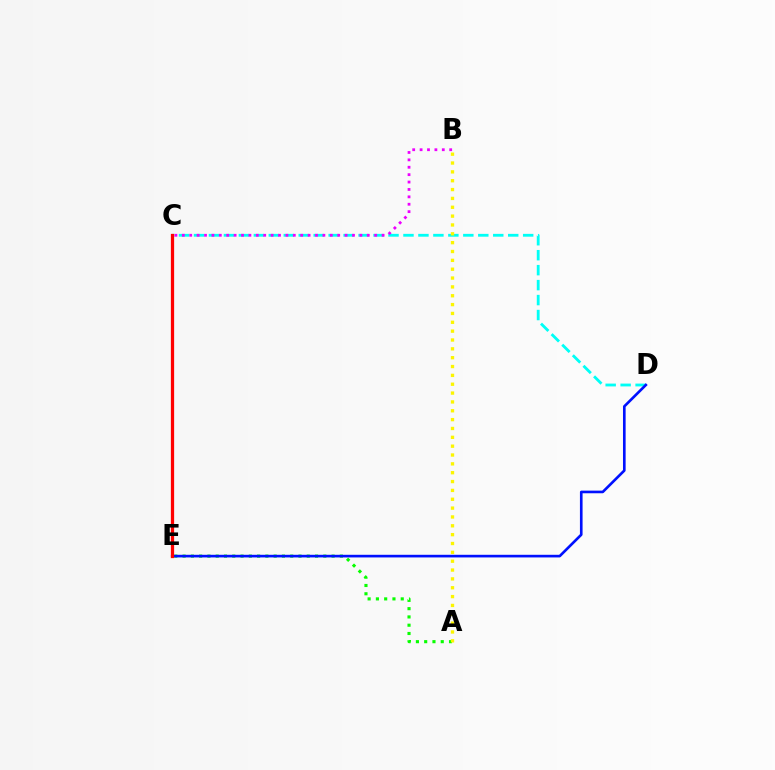{('C', 'D'): [{'color': '#00fff6', 'line_style': 'dashed', 'thickness': 2.03}], ('A', 'E'): [{'color': '#08ff00', 'line_style': 'dotted', 'thickness': 2.25}], ('B', 'C'): [{'color': '#ee00ff', 'line_style': 'dotted', 'thickness': 2.01}], ('D', 'E'): [{'color': '#0010ff', 'line_style': 'solid', 'thickness': 1.9}], ('A', 'B'): [{'color': '#fcf500', 'line_style': 'dotted', 'thickness': 2.4}], ('C', 'E'): [{'color': '#ff0000', 'line_style': 'solid', 'thickness': 2.34}]}